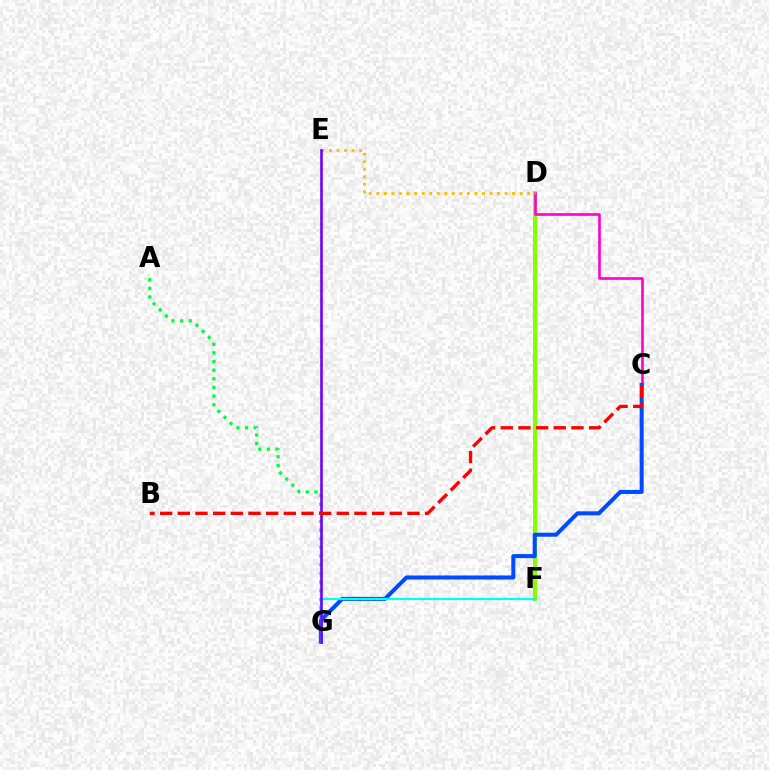{('D', 'F'): [{'color': '#84ff00', 'line_style': 'solid', 'thickness': 2.93}], ('A', 'G'): [{'color': '#00ff39', 'line_style': 'dotted', 'thickness': 2.35}], ('C', 'D'): [{'color': '#ff00cf', 'line_style': 'solid', 'thickness': 1.9}], ('D', 'E'): [{'color': '#ffbd00', 'line_style': 'dotted', 'thickness': 2.05}], ('C', 'G'): [{'color': '#004bff', 'line_style': 'solid', 'thickness': 2.91}], ('F', 'G'): [{'color': '#00fff6', 'line_style': 'solid', 'thickness': 1.61}], ('E', 'G'): [{'color': '#7200ff', 'line_style': 'solid', 'thickness': 1.89}], ('B', 'C'): [{'color': '#ff0000', 'line_style': 'dashed', 'thickness': 2.4}]}